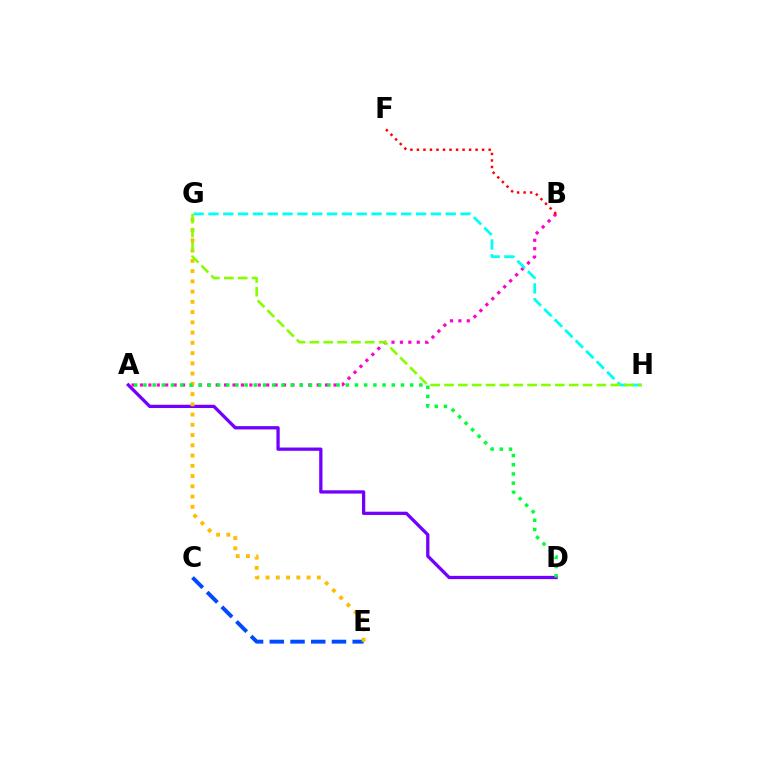{('A', 'D'): [{'color': '#7200ff', 'line_style': 'solid', 'thickness': 2.36}, {'color': '#00ff39', 'line_style': 'dotted', 'thickness': 2.5}], ('A', 'B'): [{'color': '#ff00cf', 'line_style': 'dotted', 'thickness': 2.29}], ('B', 'F'): [{'color': '#ff0000', 'line_style': 'dotted', 'thickness': 1.77}], ('C', 'E'): [{'color': '#004bff', 'line_style': 'dashed', 'thickness': 2.82}], ('E', 'G'): [{'color': '#ffbd00', 'line_style': 'dotted', 'thickness': 2.78}], ('G', 'H'): [{'color': '#00fff6', 'line_style': 'dashed', 'thickness': 2.01}, {'color': '#84ff00', 'line_style': 'dashed', 'thickness': 1.88}]}